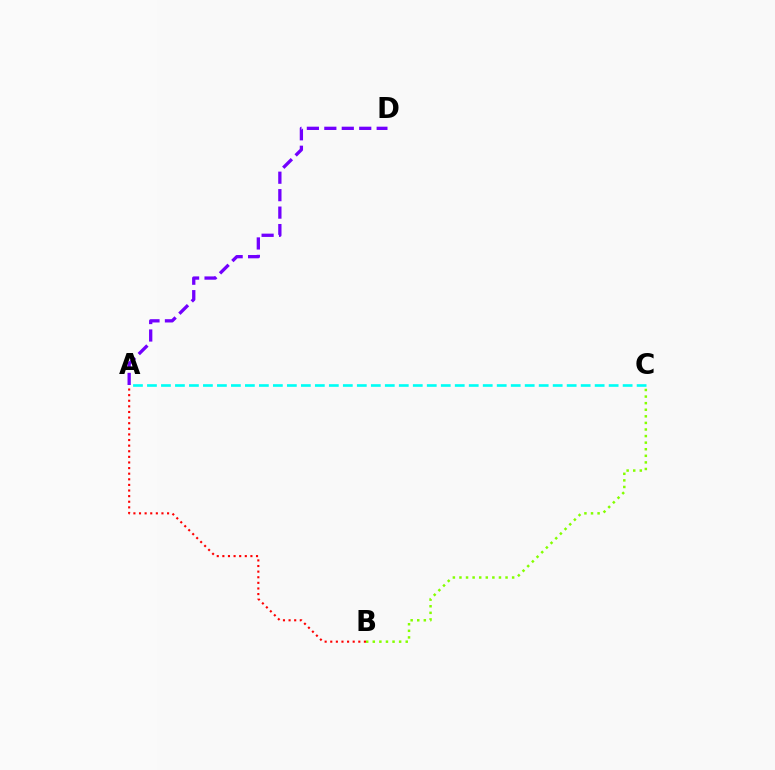{('B', 'C'): [{'color': '#84ff00', 'line_style': 'dotted', 'thickness': 1.79}], ('A', 'D'): [{'color': '#7200ff', 'line_style': 'dashed', 'thickness': 2.37}], ('A', 'B'): [{'color': '#ff0000', 'line_style': 'dotted', 'thickness': 1.52}], ('A', 'C'): [{'color': '#00fff6', 'line_style': 'dashed', 'thickness': 1.9}]}